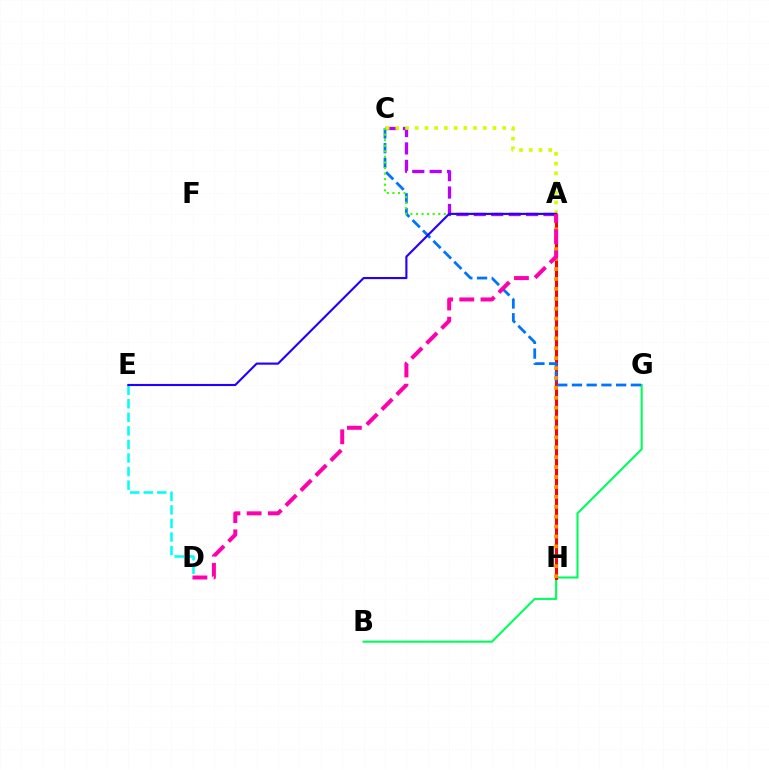{('A', 'C'): [{'color': '#b900ff', 'line_style': 'dashed', 'thickness': 2.37}, {'color': '#3dff00', 'line_style': 'dotted', 'thickness': 1.51}, {'color': '#d1ff00', 'line_style': 'dotted', 'thickness': 2.64}], ('B', 'G'): [{'color': '#00ff5c', 'line_style': 'solid', 'thickness': 1.51}], ('A', 'H'): [{'color': '#ff0000', 'line_style': 'solid', 'thickness': 2.22}, {'color': '#ff9400', 'line_style': 'dotted', 'thickness': 2.69}], ('C', 'G'): [{'color': '#0074ff', 'line_style': 'dashed', 'thickness': 2.0}], ('D', 'E'): [{'color': '#00fff6', 'line_style': 'dashed', 'thickness': 1.84}], ('A', 'E'): [{'color': '#2500ff', 'line_style': 'solid', 'thickness': 1.53}], ('A', 'D'): [{'color': '#ff00ac', 'line_style': 'dashed', 'thickness': 2.88}]}